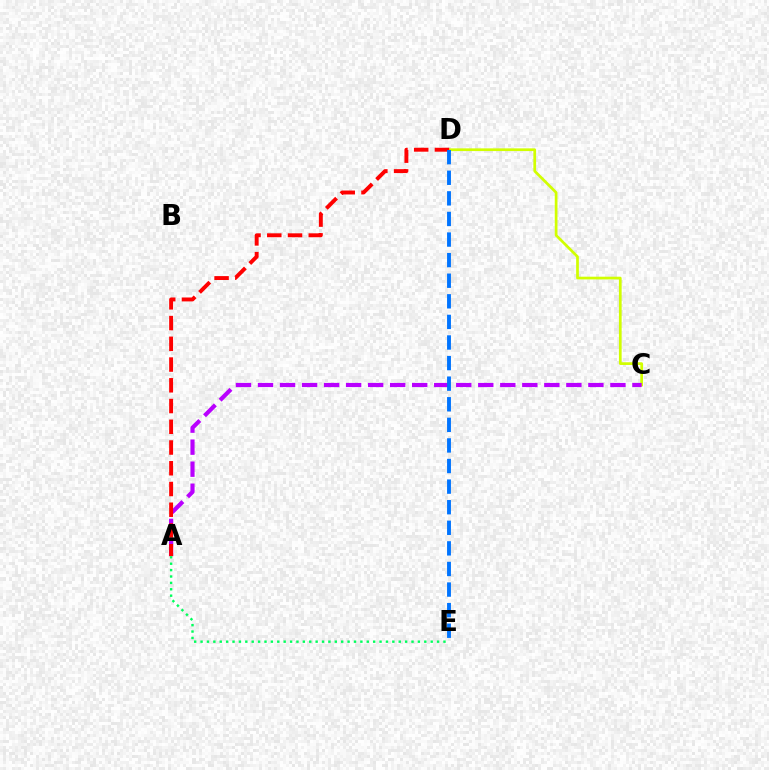{('C', 'D'): [{'color': '#d1ff00', 'line_style': 'solid', 'thickness': 1.96}], ('A', 'C'): [{'color': '#b900ff', 'line_style': 'dashed', 'thickness': 2.99}], ('A', 'D'): [{'color': '#ff0000', 'line_style': 'dashed', 'thickness': 2.82}], ('D', 'E'): [{'color': '#0074ff', 'line_style': 'dashed', 'thickness': 2.8}], ('A', 'E'): [{'color': '#00ff5c', 'line_style': 'dotted', 'thickness': 1.74}]}